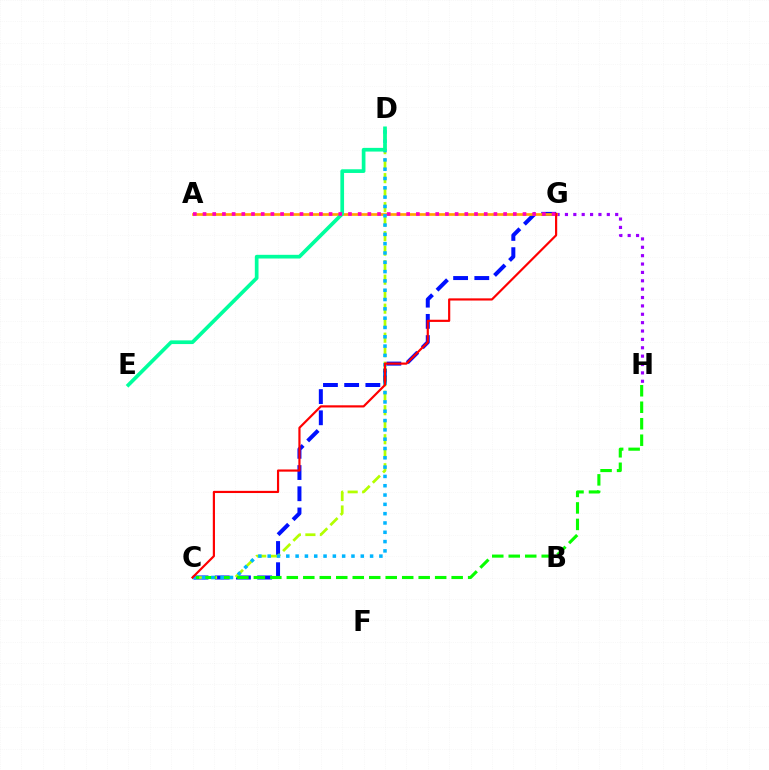{('C', 'G'): [{'color': '#0010ff', 'line_style': 'dashed', 'thickness': 2.88}, {'color': '#ff0000', 'line_style': 'solid', 'thickness': 1.57}], ('C', 'D'): [{'color': '#b3ff00', 'line_style': 'dashed', 'thickness': 1.97}, {'color': '#00b5ff', 'line_style': 'dotted', 'thickness': 2.53}], ('G', 'H'): [{'color': '#9b00ff', 'line_style': 'dotted', 'thickness': 2.27}], ('C', 'H'): [{'color': '#08ff00', 'line_style': 'dashed', 'thickness': 2.24}], ('A', 'G'): [{'color': '#ffa500', 'line_style': 'solid', 'thickness': 1.93}, {'color': '#ff00bd', 'line_style': 'dotted', 'thickness': 2.63}], ('D', 'E'): [{'color': '#00ff9d', 'line_style': 'solid', 'thickness': 2.66}]}